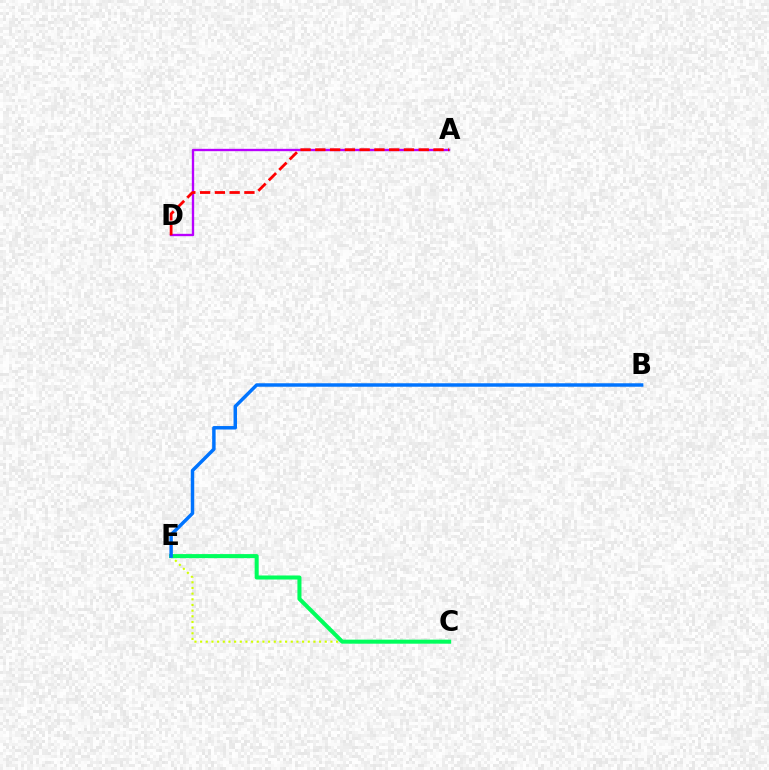{('C', 'E'): [{'color': '#d1ff00', 'line_style': 'dotted', 'thickness': 1.54}, {'color': '#00ff5c', 'line_style': 'solid', 'thickness': 2.9}], ('A', 'D'): [{'color': '#b900ff', 'line_style': 'solid', 'thickness': 1.69}, {'color': '#ff0000', 'line_style': 'dashed', 'thickness': 2.01}], ('B', 'E'): [{'color': '#0074ff', 'line_style': 'solid', 'thickness': 2.5}]}